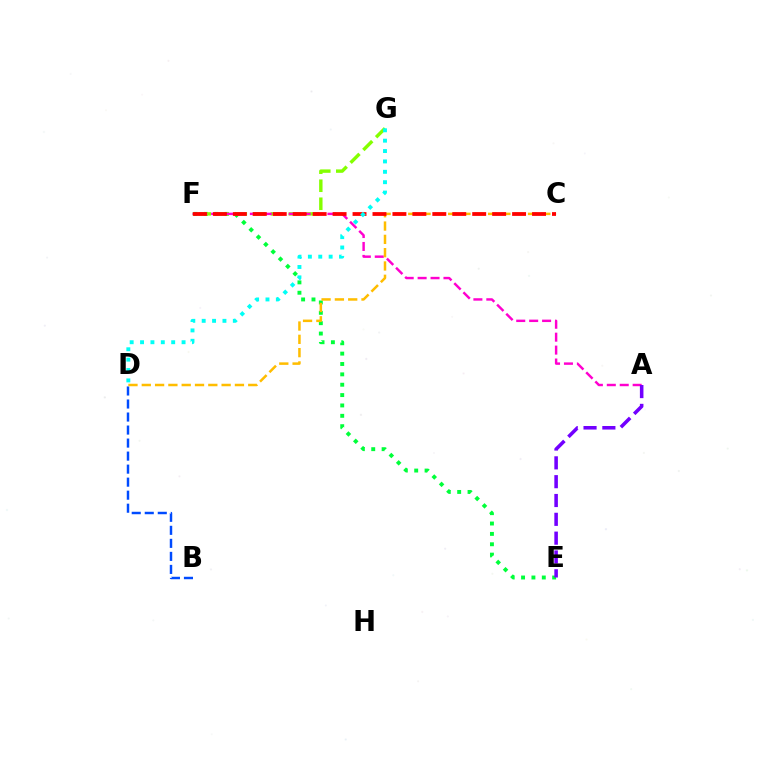{('E', 'F'): [{'color': '#00ff39', 'line_style': 'dotted', 'thickness': 2.82}], ('F', 'G'): [{'color': '#84ff00', 'line_style': 'dashed', 'thickness': 2.45}], ('B', 'D'): [{'color': '#004bff', 'line_style': 'dashed', 'thickness': 1.77}], ('A', 'F'): [{'color': '#ff00cf', 'line_style': 'dashed', 'thickness': 1.76}], ('A', 'E'): [{'color': '#7200ff', 'line_style': 'dashed', 'thickness': 2.56}], ('C', 'D'): [{'color': '#ffbd00', 'line_style': 'dashed', 'thickness': 1.81}], ('C', 'F'): [{'color': '#ff0000', 'line_style': 'dashed', 'thickness': 2.71}], ('D', 'G'): [{'color': '#00fff6', 'line_style': 'dotted', 'thickness': 2.82}]}